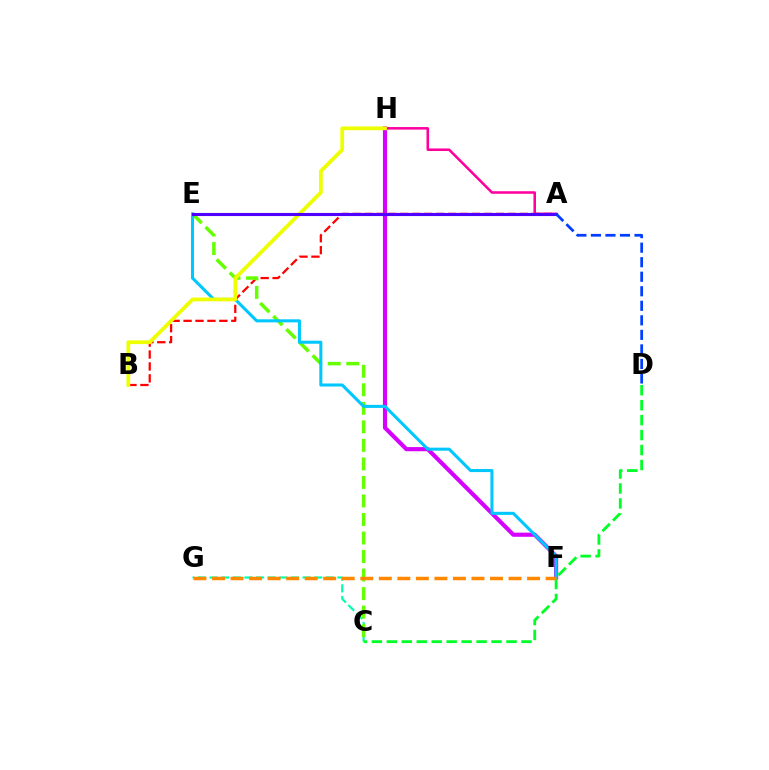{('F', 'H'): [{'color': '#d600ff', 'line_style': 'solid', 'thickness': 2.98}], ('A', 'B'): [{'color': '#ff0000', 'line_style': 'dashed', 'thickness': 1.62}], ('C', 'G'): [{'color': '#00ffaf', 'line_style': 'dashed', 'thickness': 1.58}], ('C', 'E'): [{'color': '#66ff00', 'line_style': 'dashed', 'thickness': 2.52}], ('E', 'F'): [{'color': '#00c7ff', 'line_style': 'solid', 'thickness': 2.2}], ('A', 'H'): [{'color': '#ff00a0', 'line_style': 'solid', 'thickness': 1.84}], ('C', 'D'): [{'color': '#00ff27', 'line_style': 'dashed', 'thickness': 2.03}], ('F', 'G'): [{'color': '#ff8800', 'line_style': 'dashed', 'thickness': 2.52}], ('B', 'H'): [{'color': '#eeff00', 'line_style': 'solid', 'thickness': 2.71}], ('A', 'E'): [{'color': '#4f00ff', 'line_style': 'solid', 'thickness': 2.24}], ('A', 'D'): [{'color': '#003fff', 'line_style': 'dashed', 'thickness': 1.97}]}